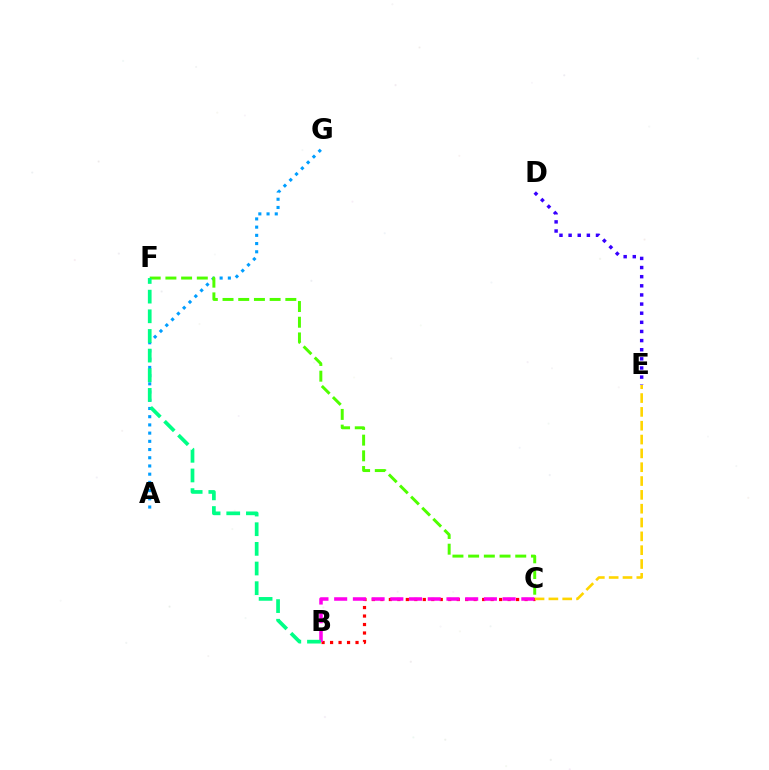{('D', 'E'): [{'color': '#3700ff', 'line_style': 'dotted', 'thickness': 2.48}], ('B', 'C'): [{'color': '#ff0000', 'line_style': 'dotted', 'thickness': 2.3}, {'color': '#ff00ed', 'line_style': 'dashed', 'thickness': 2.54}], ('C', 'E'): [{'color': '#ffd500', 'line_style': 'dashed', 'thickness': 1.88}], ('A', 'G'): [{'color': '#009eff', 'line_style': 'dotted', 'thickness': 2.23}], ('C', 'F'): [{'color': '#4fff00', 'line_style': 'dashed', 'thickness': 2.13}], ('B', 'F'): [{'color': '#00ff86', 'line_style': 'dashed', 'thickness': 2.67}]}